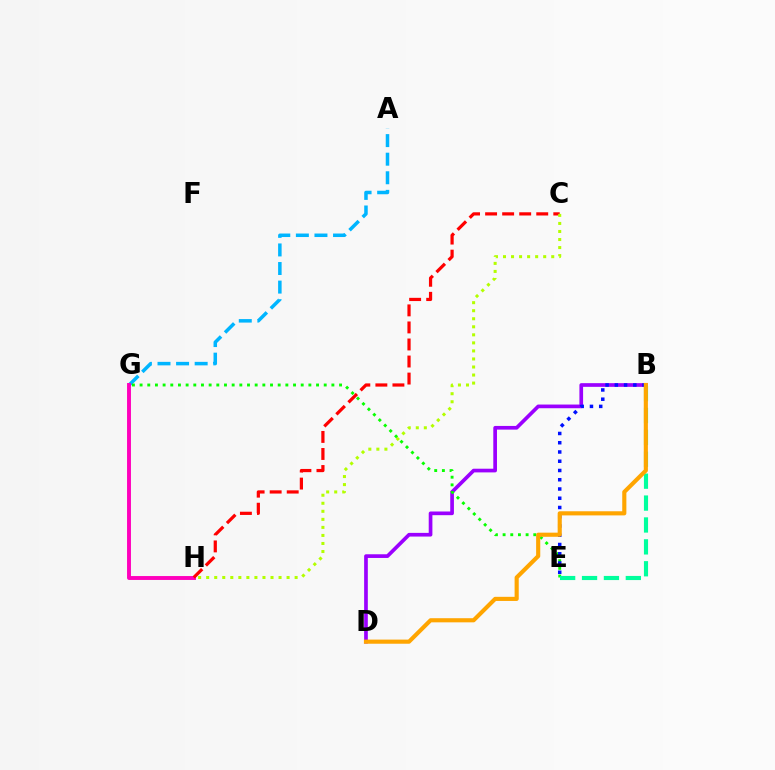{('A', 'G'): [{'color': '#00b5ff', 'line_style': 'dashed', 'thickness': 2.52}], ('B', 'D'): [{'color': '#9b00ff', 'line_style': 'solid', 'thickness': 2.65}, {'color': '#ffa500', 'line_style': 'solid', 'thickness': 2.97}], ('G', 'H'): [{'color': '#ff00bd', 'line_style': 'solid', 'thickness': 2.81}], ('E', 'G'): [{'color': '#08ff00', 'line_style': 'dotted', 'thickness': 2.08}], ('B', 'E'): [{'color': '#0010ff', 'line_style': 'dotted', 'thickness': 2.51}, {'color': '#00ff9d', 'line_style': 'dashed', 'thickness': 2.97}], ('C', 'H'): [{'color': '#ff0000', 'line_style': 'dashed', 'thickness': 2.32}, {'color': '#b3ff00', 'line_style': 'dotted', 'thickness': 2.18}]}